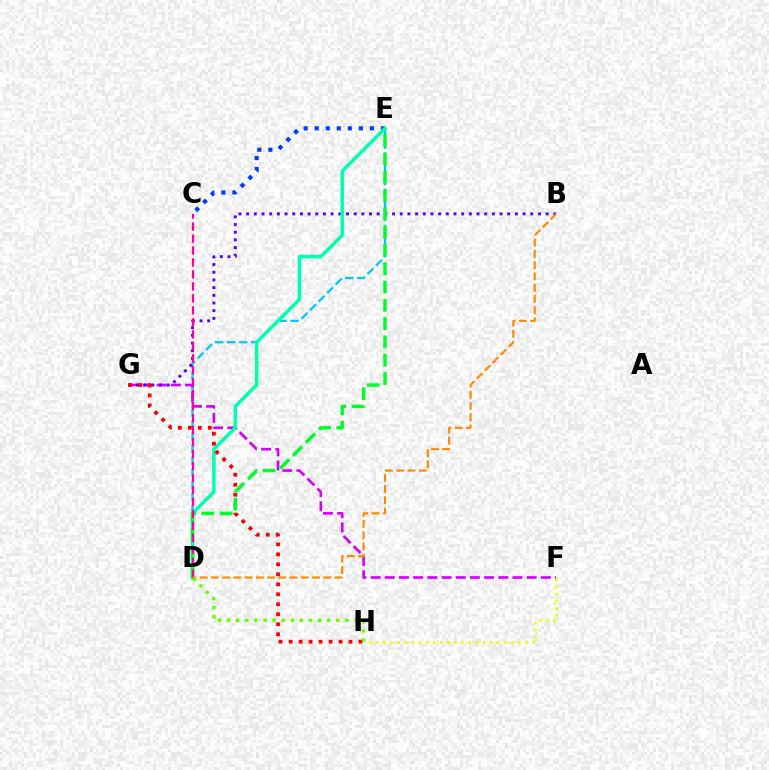{('D', 'E'): [{'color': '#00c7ff', 'line_style': 'dashed', 'thickness': 1.64}, {'color': '#00ffaf', 'line_style': 'solid', 'thickness': 2.51}, {'color': '#00ff27', 'line_style': 'dashed', 'thickness': 2.48}], ('F', 'H'): [{'color': '#eeff00', 'line_style': 'dotted', 'thickness': 1.93}], ('C', 'E'): [{'color': '#003fff', 'line_style': 'dotted', 'thickness': 3.0}], ('F', 'G'): [{'color': '#d600ff', 'line_style': 'dashed', 'thickness': 1.93}], ('B', 'G'): [{'color': '#4f00ff', 'line_style': 'dotted', 'thickness': 2.09}], ('G', 'H'): [{'color': '#ff0000', 'line_style': 'dotted', 'thickness': 2.71}], ('C', 'D'): [{'color': '#ff00a0', 'line_style': 'dashed', 'thickness': 1.63}], ('B', 'D'): [{'color': '#ff8800', 'line_style': 'dashed', 'thickness': 1.53}], ('D', 'H'): [{'color': '#66ff00', 'line_style': 'dotted', 'thickness': 2.47}]}